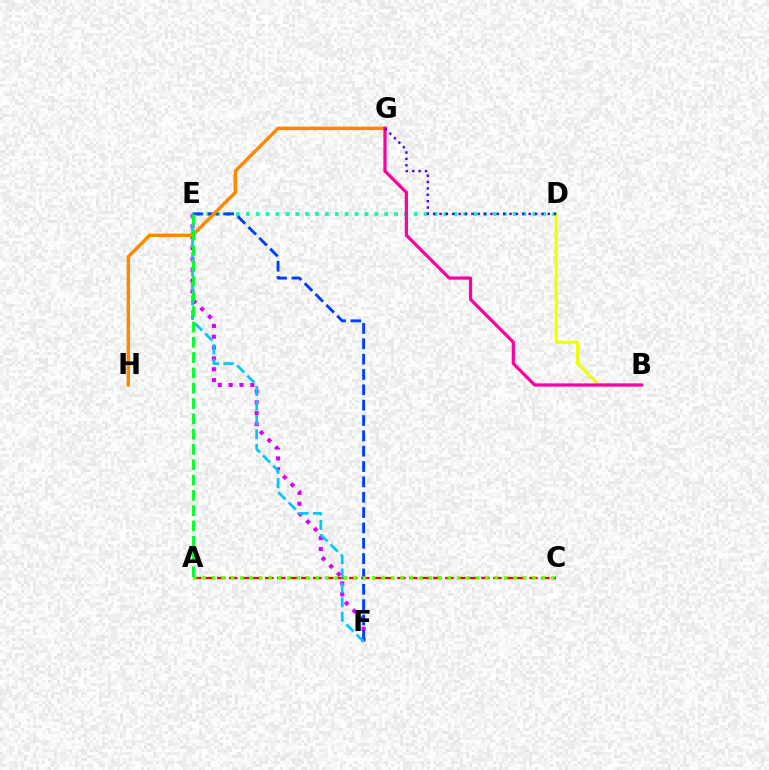{('E', 'F'): [{'color': '#d600ff', 'line_style': 'dotted', 'thickness': 2.94}, {'color': '#003fff', 'line_style': 'dashed', 'thickness': 2.08}, {'color': '#00c7ff', 'line_style': 'dashed', 'thickness': 1.96}], ('B', 'D'): [{'color': '#eeff00', 'line_style': 'solid', 'thickness': 2.17}], ('A', 'C'): [{'color': '#ff0000', 'line_style': 'dashed', 'thickness': 1.63}, {'color': '#66ff00', 'line_style': 'dotted', 'thickness': 2.56}], ('D', 'E'): [{'color': '#00ffaf', 'line_style': 'dotted', 'thickness': 2.68}], ('G', 'H'): [{'color': '#ff8800', 'line_style': 'solid', 'thickness': 2.46}], ('B', 'G'): [{'color': '#ff00a0', 'line_style': 'solid', 'thickness': 2.3}], ('D', 'G'): [{'color': '#4f00ff', 'line_style': 'dotted', 'thickness': 1.73}], ('A', 'E'): [{'color': '#00ff27', 'line_style': 'dashed', 'thickness': 2.08}]}